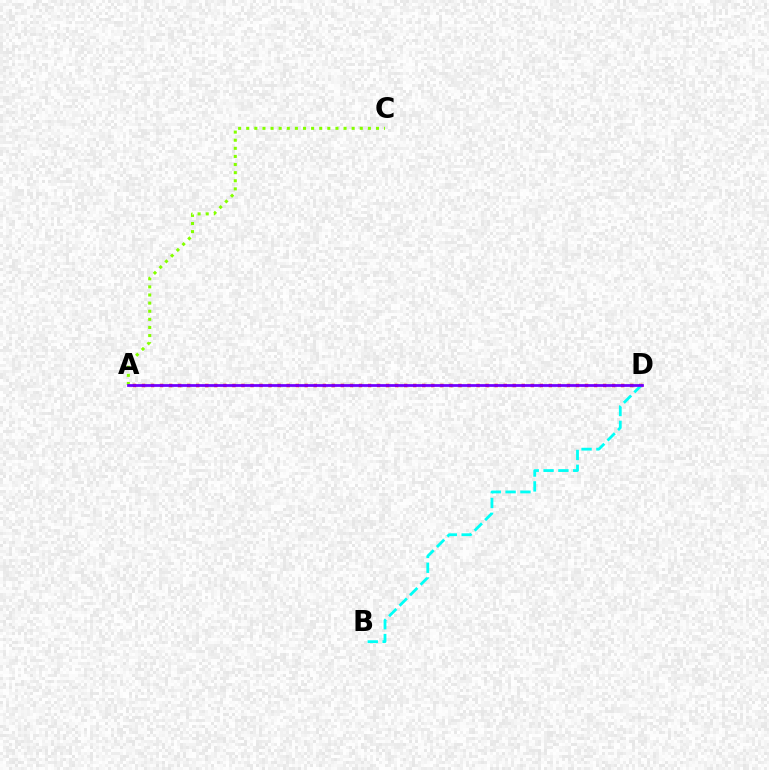{('A', 'D'): [{'color': '#ff0000', 'line_style': 'dotted', 'thickness': 2.46}, {'color': '#7200ff', 'line_style': 'solid', 'thickness': 1.98}], ('A', 'C'): [{'color': '#84ff00', 'line_style': 'dotted', 'thickness': 2.2}], ('B', 'D'): [{'color': '#00fff6', 'line_style': 'dashed', 'thickness': 2.02}]}